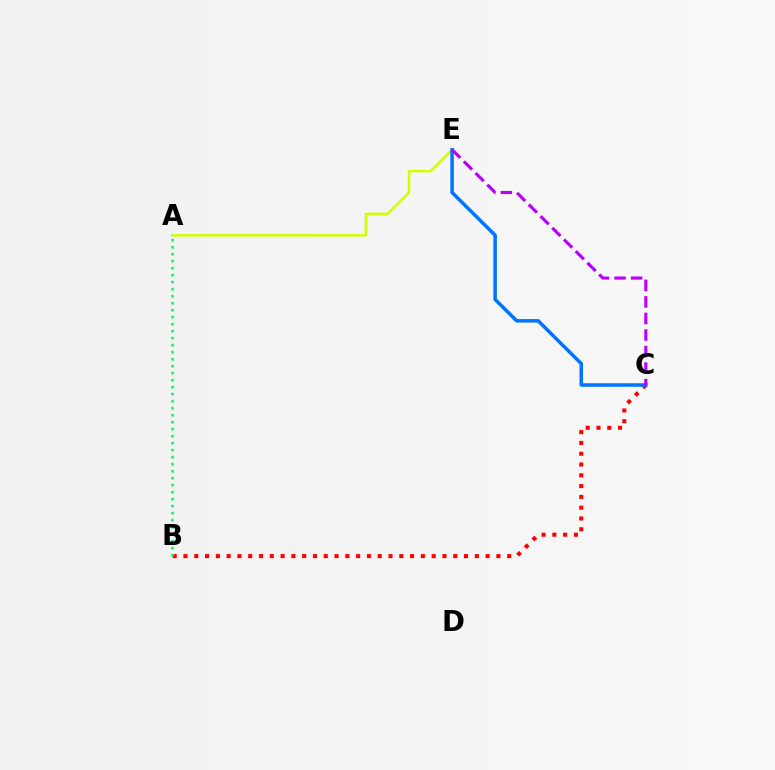{('A', 'E'): [{'color': '#d1ff00', 'line_style': 'solid', 'thickness': 1.82}], ('B', 'C'): [{'color': '#ff0000', 'line_style': 'dotted', 'thickness': 2.93}], ('C', 'E'): [{'color': '#0074ff', 'line_style': 'solid', 'thickness': 2.53}, {'color': '#b900ff', 'line_style': 'dashed', 'thickness': 2.25}], ('A', 'B'): [{'color': '#00ff5c', 'line_style': 'dotted', 'thickness': 1.9}]}